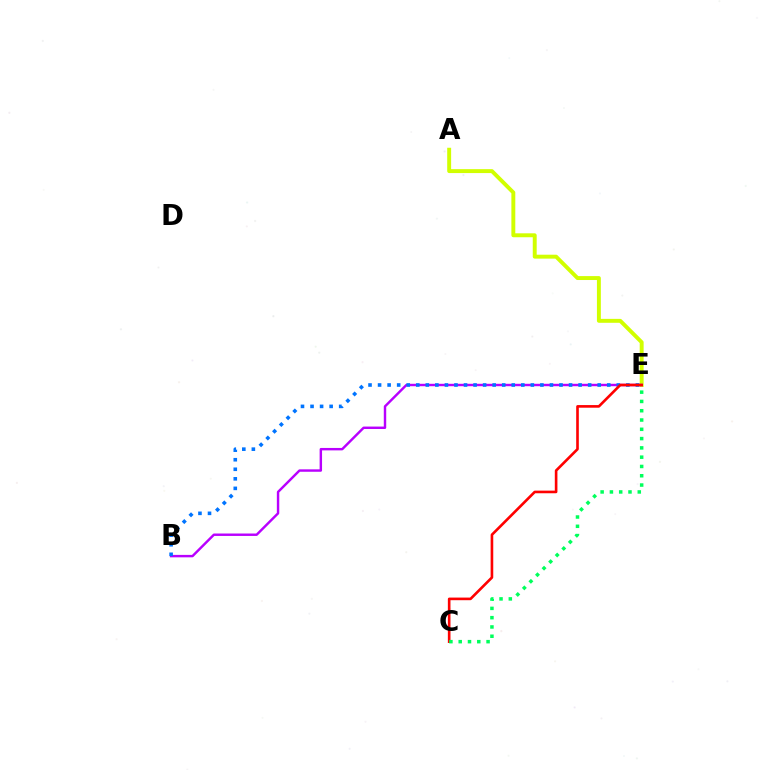{('A', 'E'): [{'color': '#d1ff00', 'line_style': 'solid', 'thickness': 2.83}], ('B', 'E'): [{'color': '#b900ff', 'line_style': 'solid', 'thickness': 1.75}, {'color': '#0074ff', 'line_style': 'dotted', 'thickness': 2.59}], ('C', 'E'): [{'color': '#ff0000', 'line_style': 'solid', 'thickness': 1.89}, {'color': '#00ff5c', 'line_style': 'dotted', 'thickness': 2.52}]}